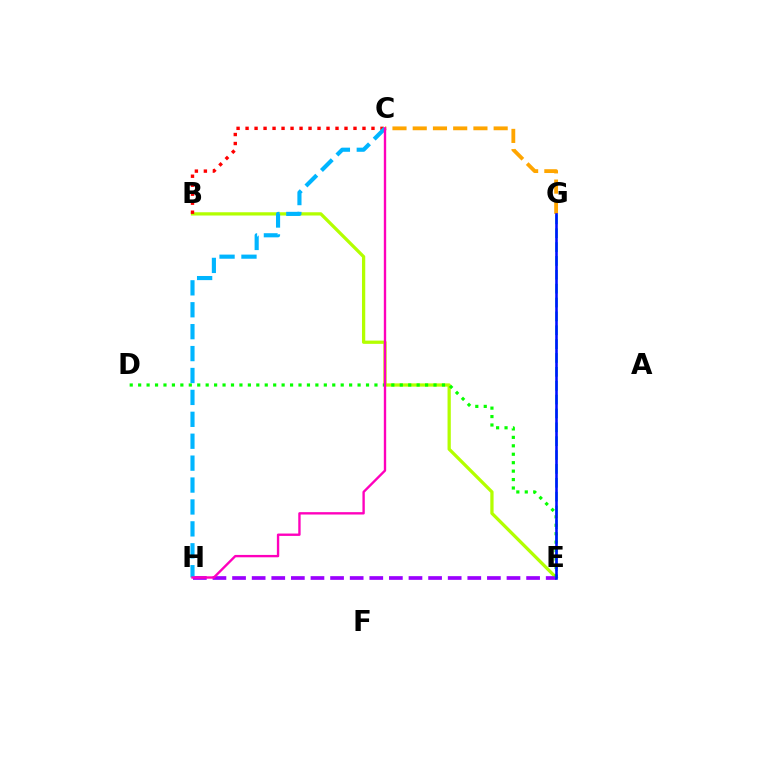{('B', 'E'): [{'color': '#b3ff00', 'line_style': 'solid', 'thickness': 2.35}], ('B', 'C'): [{'color': '#ff0000', 'line_style': 'dotted', 'thickness': 2.44}], ('E', 'G'): [{'color': '#00ff9d', 'line_style': 'dashed', 'thickness': 1.88}, {'color': '#0010ff', 'line_style': 'solid', 'thickness': 1.86}], ('C', 'G'): [{'color': '#ffa500', 'line_style': 'dashed', 'thickness': 2.75}], ('E', 'H'): [{'color': '#9b00ff', 'line_style': 'dashed', 'thickness': 2.66}], ('C', 'H'): [{'color': '#00b5ff', 'line_style': 'dashed', 'thickness': 2.98}, {'color': '#ff00bd', 'line_style': 'solid', 'thickness': 1.7}], ('D', 'E'): [{'color': '#08ff00', 'line_style': 'dotted', 'thickness': 2.29}]}